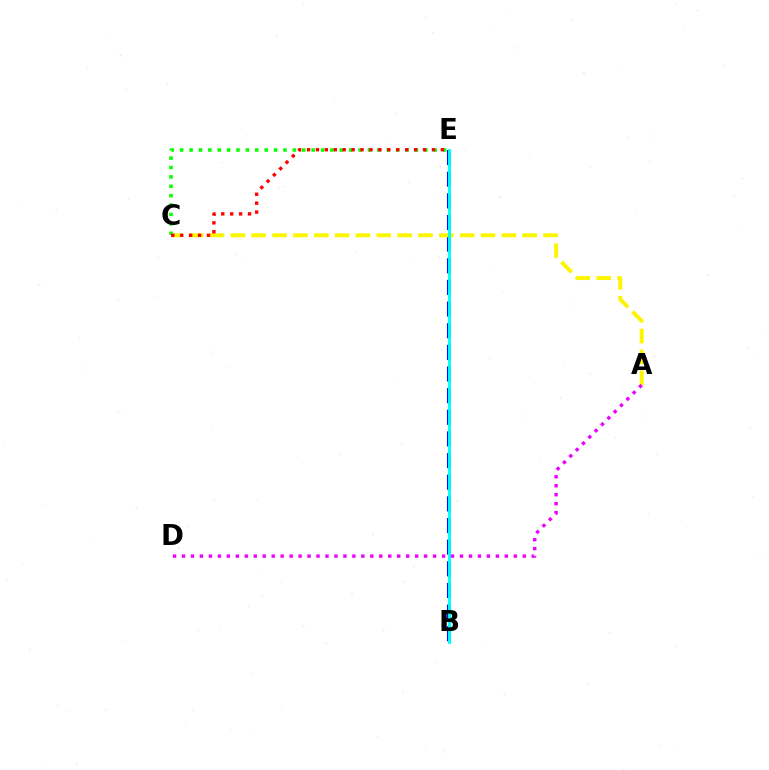{('B', 'E'): [{'color': '#0010ff', 'line_style': 'dashed', 'thickness': 2.94}, {'color': '#00fff6', 'line_style': 'solid', 'thickness': 2.09}], ('A', 'C'): [{'color': '#fcf500', 'line_style': 'dashed', 'thickness': 2.83}], ('C', 'E'): [{'color': '#08ff00', 'line_style': 'dotted', 'thickness': 2.55}, {'color': '#ff0000', 'line_style': 'dotted', 'thickness': 2.42}], ('A', 'D'): [{'color': '#ee00ff', 'line_style': 'dotted', 'thickness': 2.44}]}